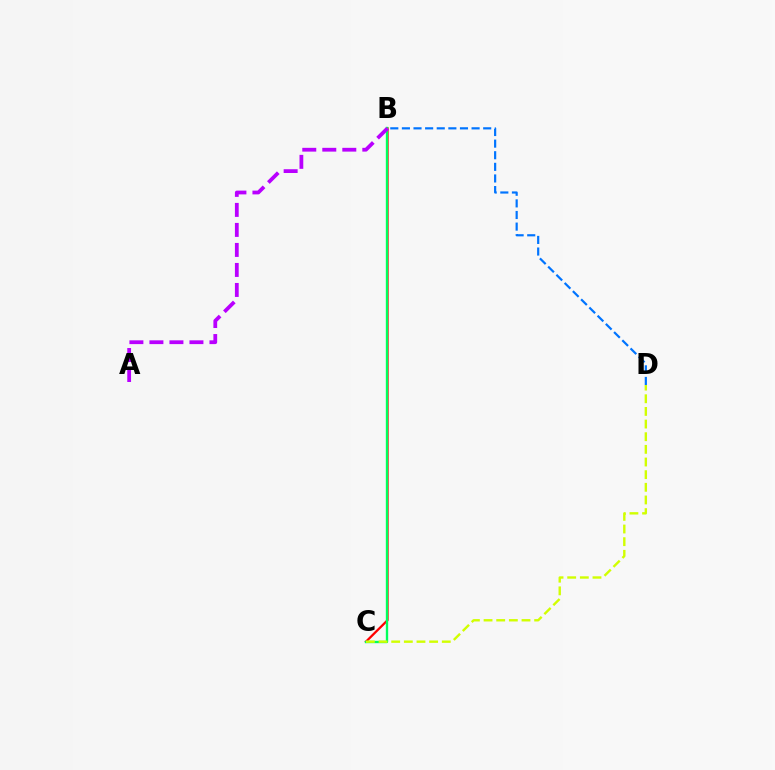{('B', 'D'): [{'color': '#0074ff', 'line_style': 'dashed', 'thickness': 1.58}], ('B', 'C'): [{'color': '#ff0000', 'line_style': 'solid', 'thickness': 1.63}, {'color': '#00ff5c', 'line_style': 'solid', 'thickness': 1.7}], ('C', 'D'): [{'color': '#d1ff00', 'line_style': 'dashed', 'thickness': 1.72}], ('A', 'B'): [{'color': '#b900ff', 'line_style': 'dashed', 'thickness': 2.72}]}